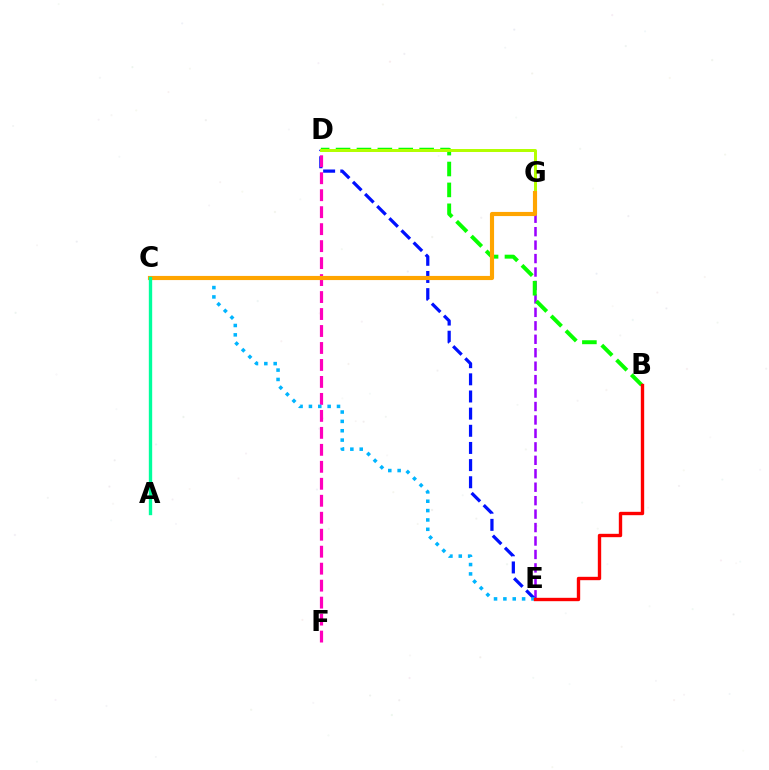{('E', 'G'): [{'color': '#9b00ff', 'line_style': 'dashed', 'thickness': 1.83}], ('D', 'E'): [{'color': '#0010ff', 'line_style': 'dashed', 'thickness': 2.33}], ('B', 'D'): [{'color': '#08ff00', 'line_style': 'dashed', 'thickness': 2.84}], ('D', 'F'): [{'color': '#ff00bd', 'line_style': 'dashed', 'thickness': 2.31}], ('D', 'G'): [{'color': '#b3ff00', 'line_style': 'solid', 'thickness': 2.14}], ('C', 'E'): [{'color': '#00b5ff', 'line_style': 'dotted', 'thickness': 2.54}], ('C', 'G'): [{'color': '#ffa500', 'line_style': 'solid', 'thickness': 2.98}], ('A', 'C'): [{'color': '#00ff9d', 'line_style': 'solid', 'thickness': 2.41}], ('B', 'E'): [{'color': '#ff0000', 'line_style': 'solid', 'thickness': 2.42}]}